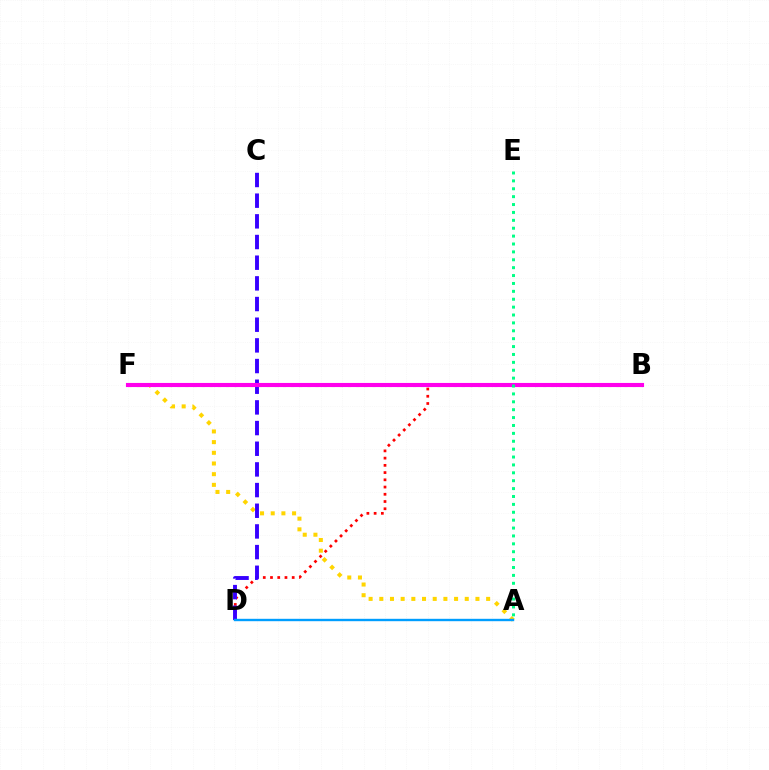{('B', 'F'): [{'color': '#4fff00', 'line_style': 'dotted', 'thickness': 2.21}, {'color': '#ff00ed', 'line_style': 'solid', 'thickness': 2.96}], ('B', 'D'): [{'color': '#ff0000', 'line_style': 'dotted', 'thickness': 1.97}], ('A', 'F'): [{'color': '#ffd500', 'line_style': 'dotted', 'thickness': 2.9}], ('C', 'D'): [{'color': '#3700ff', 'line_style': 'dashed', 'thickness': 2.81}], ('A', 'D'): [{'color': '#009eff', 'line_style': 'solid', 'thickness': 1.72}], ('A', 'E'): [{'color': '#00ff86', 'line_style': 'dotted', 'thickness': 2.14}]}